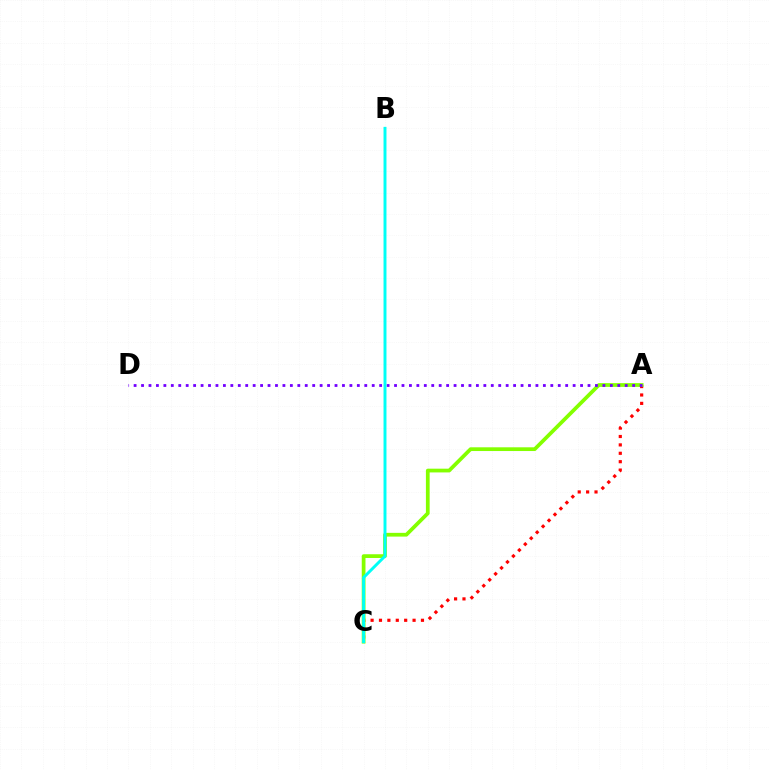{('A', 'C'): [{'color': '#ff0000', 'line_style': 'dotted', 'thickness': 2.28}, {'color': '#84ff00', 'line_style': 'solid', 'thickness': 2.69}], ('A', 'D'): [{'color': '#7200ff', 'line_style': 'dotted', 'thickness': 2.02}], ('B', 'C'): [{'color': '#00fff6', 'line_style': 'solid', 'thickness': 2.12}]}